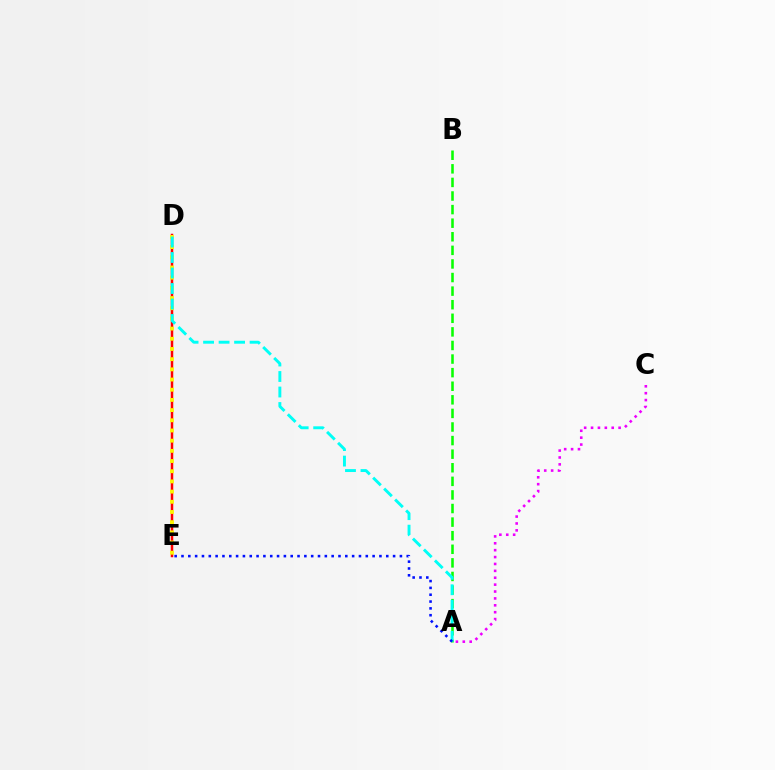{('D', 'E'): [{'color': '#ff0000', 'line_style': 'solid', 'thickness': 1.79}, {'color': '#fcf500', 'line_style': 'dotted', 'thickness': 2.77}], ('A', 'B'): [{'color': '#08ff00', 'line_style': 'dashed', 'thickness': 1.85}], ('A', 'C'): [{'color': '#ee00ff', 'line_style': 'dotted', 'thickness': 1.87}], ('A', 'D'): [{'color': '#00fff6', 'line_style': 'dashed', 'thickness': 2.11}], ('A', 'E'): [{'color': '#0010ff', 'line_style': 'dotted', 'thickness': 1.85}]}